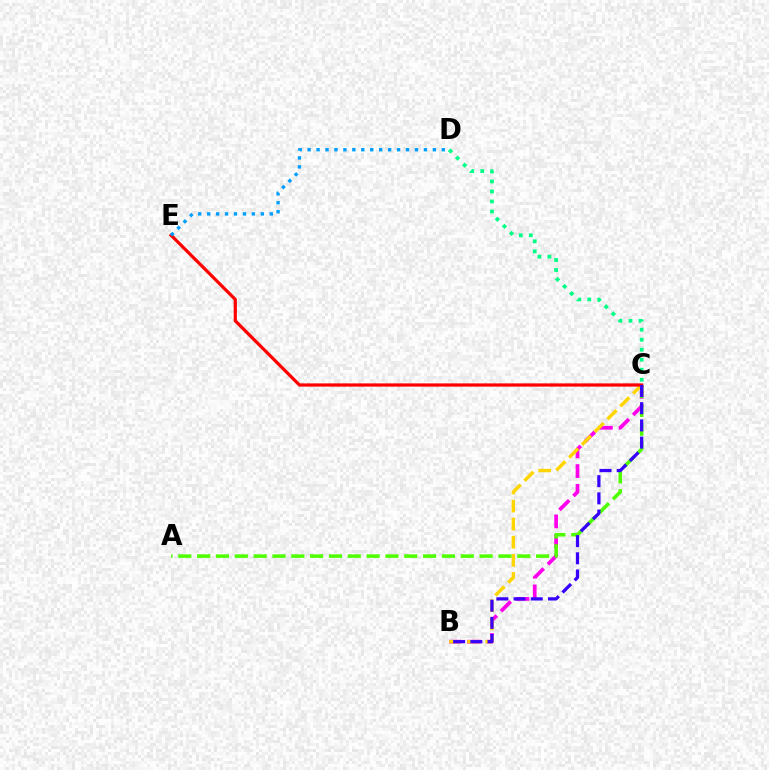{('B', 'C'): [{'color': '#ff00ed', 'line_style': 'dashed', 'thickness': 2.68}, {'color': '#ffd500', 'line_style': 'dashed', 'thickness': 2.46}, {'color': '#3700ff', 'line_style': 'dashed', 'thickness': 2.34}], ('C', 'D'): [{'color': '#00ff86', 'line_style': 'dotted', 'thickness': 2.72}], ('A', 'C'): [{'color': '#4fff00', 'line_style': 'dashed', 'thickness': 2.56}], ('C', 'E'): [{'color': '#ff0000', 'line_style': 'solid', 'thickness': 2.32}], ('D', 'E'): [{'color': '#009eff', 'line_style': 'dotted', 'thickness': 2.43}]}